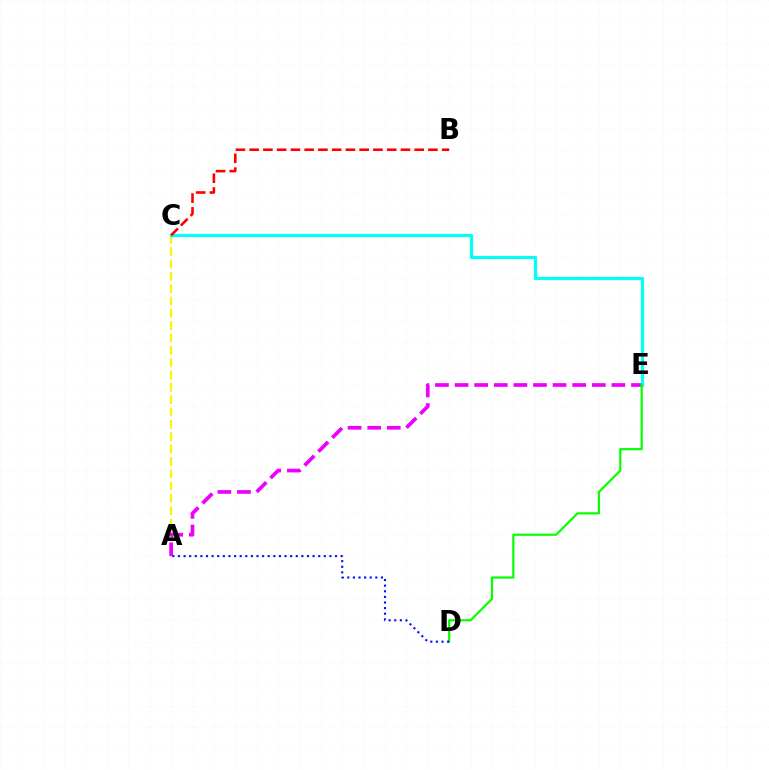{('A', 'C'): [{'color': '#fcf500', 'line_style': 'dashed', 'thickness': 1.68}], ('A', 'E'): [{'color': '#ee00ff', 'line_style': 'dashed', 'thickness': 2.66}], ('C', 'E'): [{'color': '#00fff6', 'line_style': 'solid', 'thickness': 2.3}], ('D', 'E'): [{'color': '#08ff00', 'line_style': 'solid', 'thickness': 1.58}], ('A', 'D'): [{'color': '#0010ff', 'line_style': 'dotted', 'thickness': 1.52}], ('B', 'C'): [{'color': '#ff0000', 'line_style': 'dashed', 'thickness': 1.87}]}